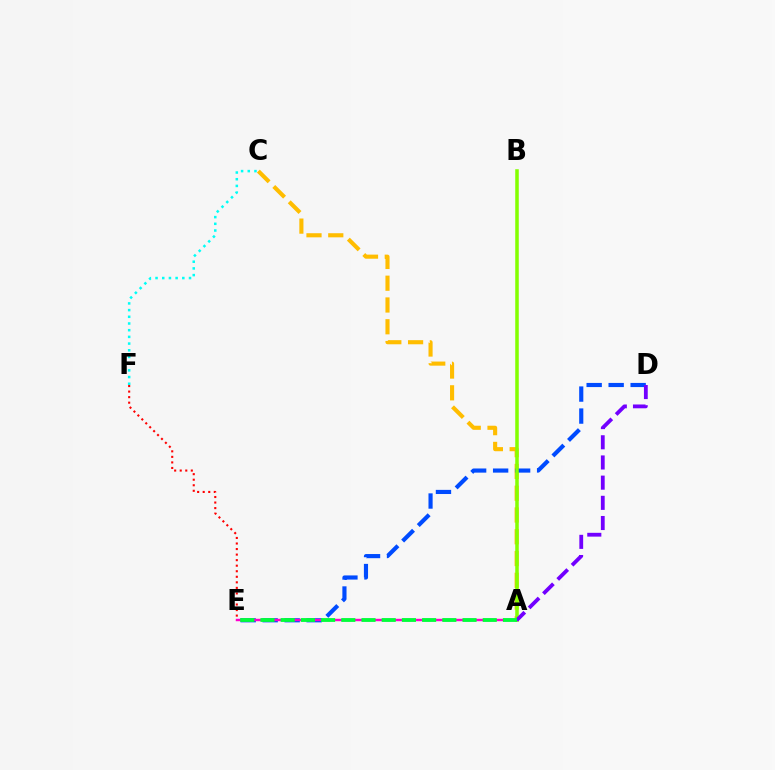{('C', 'F'): [{'color': '#00fff6', 'line_style': 'dotted', 'thickness': 1.82}], ('A', 'C'): [{'color': '#ffbd00', 'line_style': 'dashed', 'thickness': 2.96}], ('D', 'E'): [{'color': '#004bff', 'line_style': 'dashed', 'thickness': 2.99}], ('E', 'F'): [{'color': '#ff0000', 'line_style': 'dotted', 'thickness': 1.51}], ('A', 'B'): [{'color': '#84ff00', 'line_style': 'solid', 'thickness': 2.54}], ('A', 'E'): [{'color': '#ff00cf', 'line_style': 'solid', 'thickness': 1.74}, {'color': '#00ff39', 'line_style': 'dashed', 'thickness': 2.74}], ('A', 'D'): [{'color': '#7200ff', 'line_style': 'dashed', 'thickness': 2.74}]}